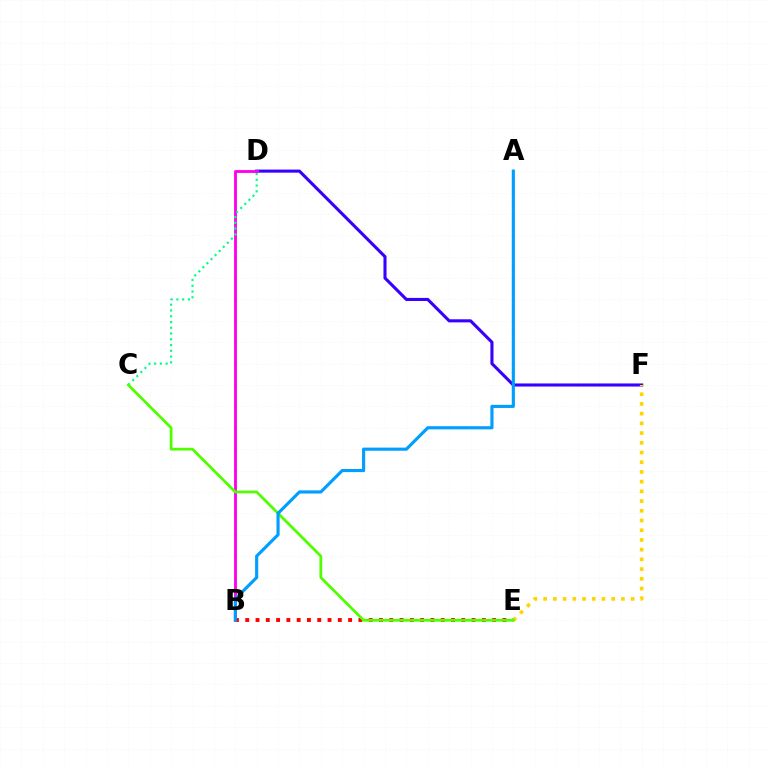{('D', 'F'): [{'color': '#3700ff', 'line_style': 'solid', 'thickness': 2.22}], ('E', 'F'): [{'color': '#ffd500', 'line_style': 'dotted', 'thickness': 2.64}], ('B', 'D'): [{'color': '#ff00ed', 'line_style': 'solid', 'thickness': 2.06}], ('C', 'D'): [{'color': '#00ff86', 'line_style': 'dotted', 'thickness': 1.57}], ('B', 'E'): [{'color': '#ff0000', 'line_style': 'dotted', 'thickness': 2.79}], ('C', 'E'): [{'color': '#4fff00', 'line_style': 'solid', 'thickness': 1.98}], ('A', 'B'): [{'color': '#009eff', 'line_style': 'solid', 'thickness': 2.26}]}